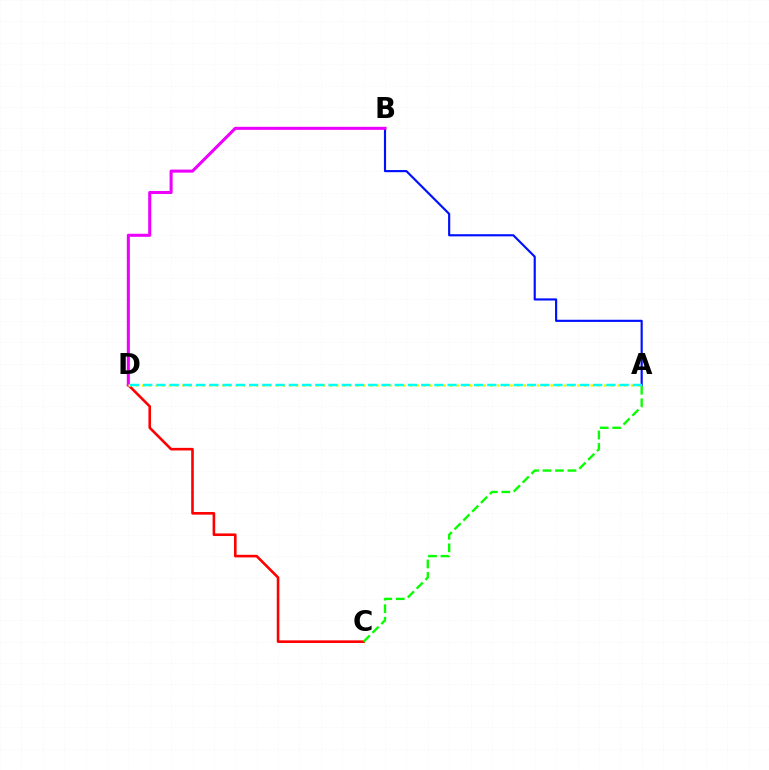{('C', 'D'): [{'color': '#ff0000', 'line_style': 'solid', 'thickness': 1.88}], ('A', 'B'): [{'color': '#0010ff', 'line_style': 'solid', 'thickness': 1.55}], ('A', 'C'): [{'color': '#08ff00', 'line_style': 'dashed', 'thickness': 1.7}], ('B', 'D'): [{'color': '#ee00ff', 'line_style': 'solid', 'thickness': 2.2}], ('A', 'D'): [{'color': '#fcf500', 'line_style': 'dotted', 'thickness': 1.82}, {'color': '#00fff6', 'line_style': 'dashed', 'thickness': 1.8}]}